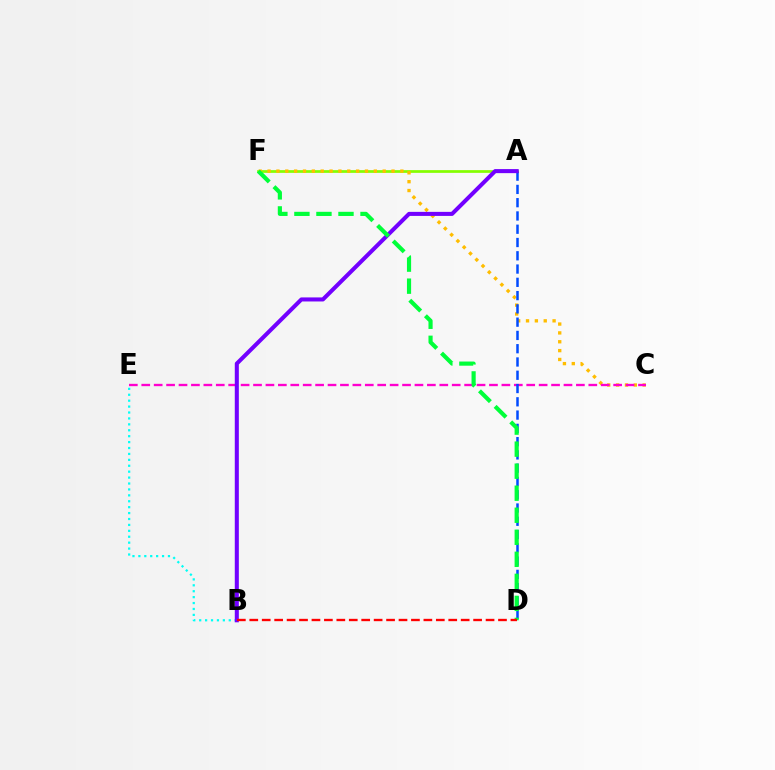{('A', 'F'): [{'color': '#84ff00', 'line_style': 'solid', 'thickness': 1.96}], ('B', 'E'): [{'color': '#00fff6', 'line_style': 'dotted', 'thickness': 1.61}], ('C', 'F'): [{'color': '#ffbd00', 'line_style': 'dotted', 'thickness': 2.41}], ('C', 'E'): [{'color': '#ff00cf', 'line_style': 'dashed', 'thickness': 1.69}], ('A', 'D'): [{'color': '#004bff', 'line_style': 'dashed', 'thickness': 1.8}], ('A', 'B'): [{'color': '#7200ff', 'line_style': 'solid', 'thickness': 2.92}], ('D', 'F'): [{'color': '#00ff39', 'line_style': 'dashed', 'thickness': 2.99}], ('B', 'D'): [{'color': '#ff0000', 'line_style': 'dashed', 'thickness': 1.69}]}